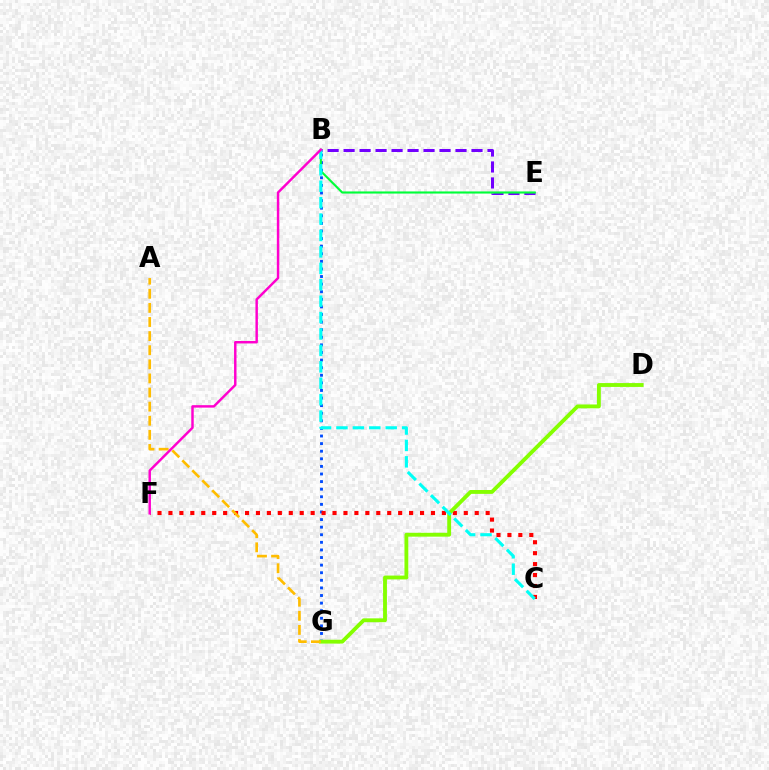{('B', 'E'): [{'color': '#7200ff', 'line_style': 'dashed', 'thickness': 2.17}, {'color': '#00ff39', 'line_style': 'solid', 'thickness': 1.53}], ('B', 'G'): [{'color': '#004bff', 'line_style': 'dotted', 'thickness': 2.06}], ('C', 'F'): [{'color': '#ff0000', 'line_style': 'dotted', 'thickness': 2.97}], ('D', 'G'): [{'color': '#84ff00', 'line_style': 'solid', 'thickness': 2.78}], ('B', 'C'): [{'color': '#00fff6', 'line_style': 'dashed', 'thickness': 2.23}], ('A', 'G'): [{'color': '#ffbd00', 'line_style': 'dashed', 'thickness': 1.92}], ('B', 'F'): [{'color': '#ff00cf', 'line_style': 'solid', 'thickness': 1.77}]}